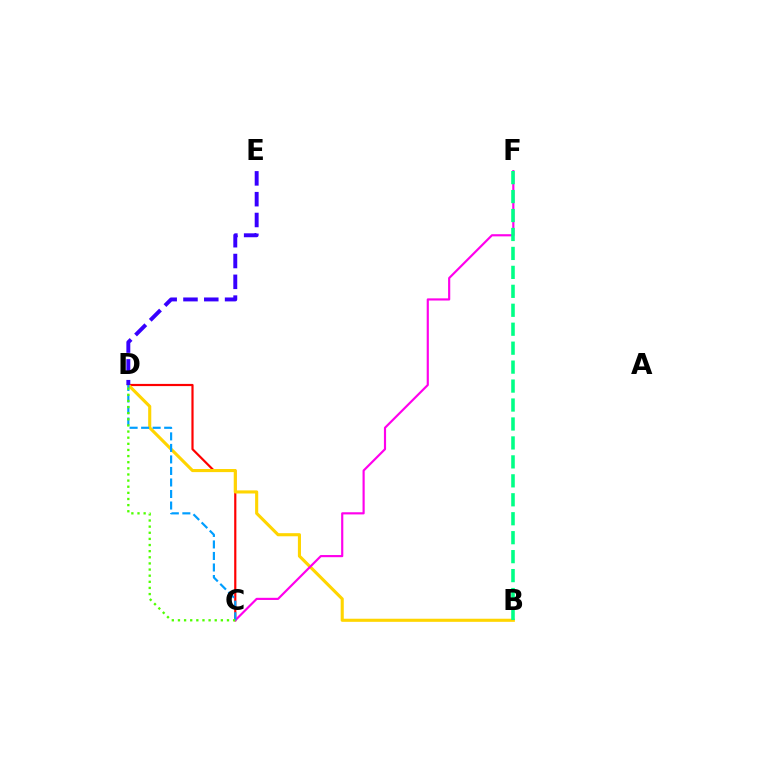{('C', 'D'): [{'color': '#ff0000', 'line_style': 'solid', 'thickness': 1.58}, {'color': '#009eff', 'line_style': 'dashed', 'thickness': 1.57}, {'color': '#4fff00', 'line_style': 'dotted', 'thickness': 1.67}], ('B', 'D'): [{'color': '#ffd500', 'line_style': 'solid', 'thickness': 2.24}], ('D', 'E'): [{'color': '#3700ff', 'line_style': 'dashed', 'thickness': 2.83}], ('C', 'F'): [{'color': '#ff00ed', 'line_style': 'solid', 'thickness': 1.56}], ('B', 'F'): [{'color': '#00ff86', 'line_style': 'dashed', 'thickness': 2.57}]}